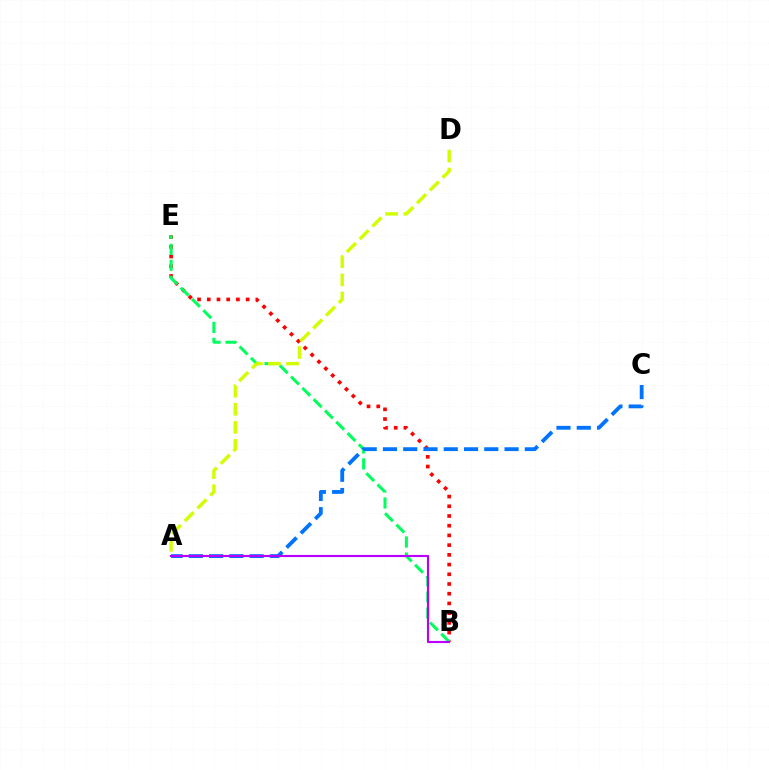{('B', 'E'): [{'color': '#ff0000', 'line_style': 'dotted', 'thickness': 2.64}, {'color': '#00ff5c', 'line_style': 'dashed', 'thickness': 2.17}], ('A', 'C'): [{'color': '#0074ff', 'line_style': 'dashed', 'thickness': 2.75}], ('A', 'D'): [{'color': '#d1ff00', 'line_style': 'dashed', 'thickness': 2.45}], ('A', 'B'): [{'color': '#b900ff', 'line_style': 'solid', 'thickness': 1.54}]}